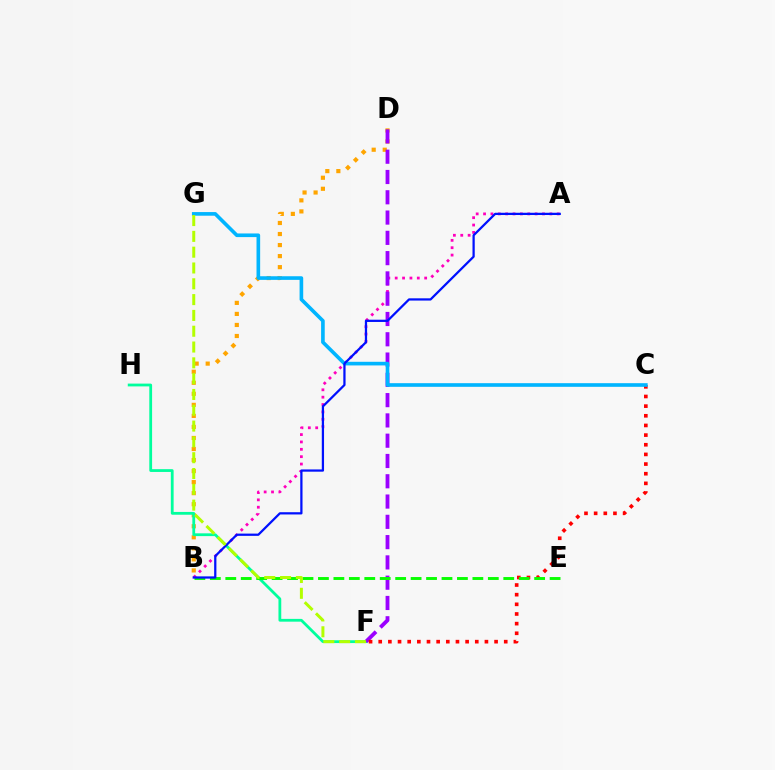{('A', 'B'): [{'color': '#ff00bd', 'line_style': 'dotted', 'thickness': 2.0}, {'color': '#0010ff', 'line_style': 'solid', 'thickness': 1.62}], ('B', 'D'): [{'color': '#ffa500', 'line_style': 'dotted', 'thickness': 3.0}], ('F', 'H'): [{'color': '#00ff9d', 'line_style': 'solid', 'thickness': 2.01}], ('D', 'F'): [{'color': '#9b00ff', 'line_style': 'dashed', 'thickness': 2.76}], ('C', 'F'): [{'color': '#ff0000', 'line_style': 'dotted', 'thickness': 2.62}], ('B', 'E'): [{'color': '#08ff00', 'line_style': 'dashed', 'thickness': 2.1}], ('C', 'G'): [{'color': '#00b5ff', 'line_style': 'solid', 'thickness': 2.62}], ('F', 'G'): [{'color': '#b3ff00', 'line_style': 'dashed', 'thickness': 2.15}]}